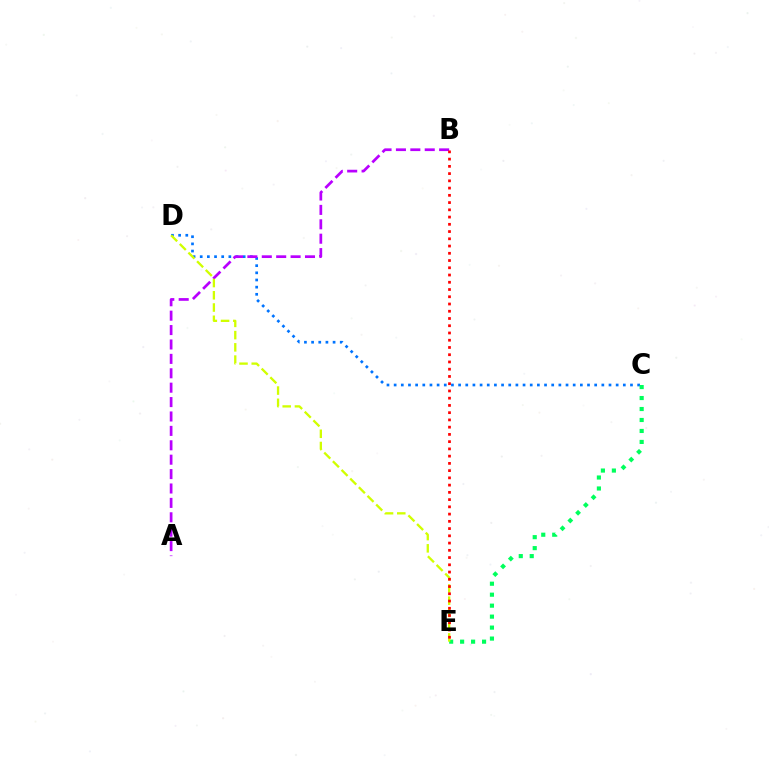{('C', 'D'): [{'color': '#0074ff', 'line_style': 'dotted', 'thickness': 1.95}], ('A', 'B'): [{'color': '#b900ff', 'line_style': 'dashed', 'thickness': 1.96}], ('C', 'E'): [{'color': '#00ff5c', 'line_style': 'dotted', 'thickness': 2.98}], ('D', 'E'): [{'color': '#d1ff00', 'line_style': 'dashed', 'thickness': 1.66}], ('B', 'E'): [{'color': '#ff0000', 'line_style': 'dotted', 'thickness': 1.97}]}